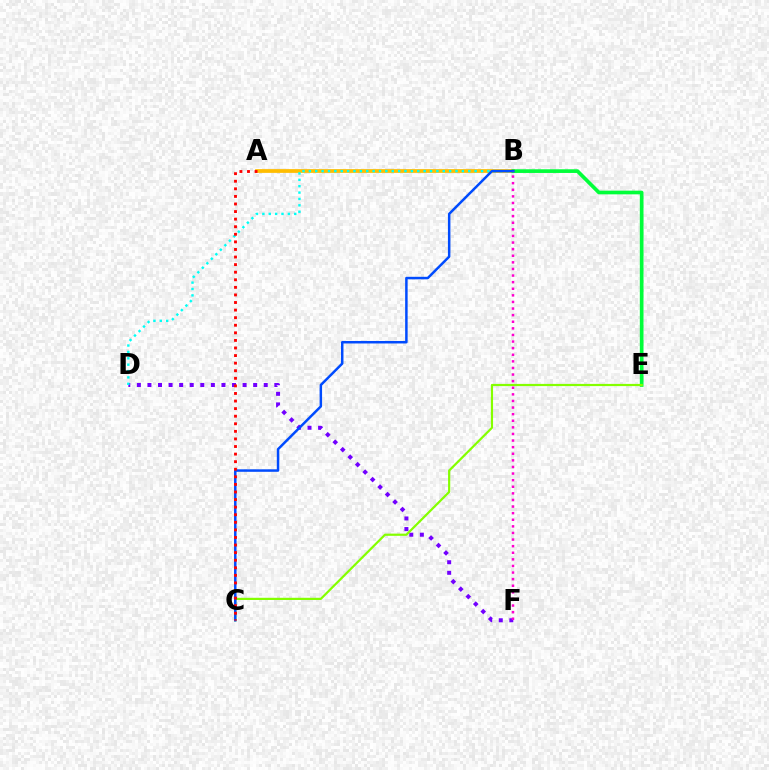{('D', 'F'): [{'color': '#7200ff', 'line_style': 'dotted', 'thickness': 2.87}], ('A', 'B'): [{'color': '#ffbd00', 'line_style': 'solid', 'thickness': 2.7}], ('B', 'E'): [{'color': '#00ff39', 'line_style': 'solid', 'thickness': 2.65}], ('C', 'E'): [{'color': '#84ff00', 'line_style': 'solid', 'thickness': 1.59}], ('B', 'D'): [{'color': '#00fff6', 'line_style': 'dotted', 'thickness': 1.73}], ('B', 'C'): [{'color': '#004bff', 'line_style': 'solid', 'thickness': 1.79}], ('B', 'F'): [{'color': '#ff00cf', 'line_style': 'dotted', 'thickness': 1.79}], ('A', 'C'): [{'color': '#ff0000', 'line_style': 'dotted', 'thickness': 2.06}]}